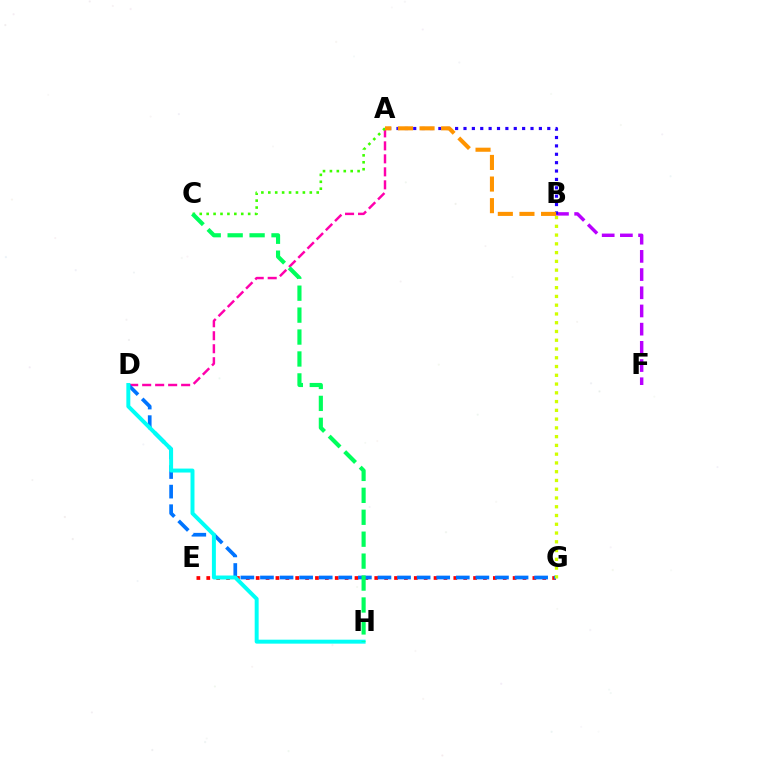{('B', 'F'): [{'color': '#b900ff', 'line_style': 'dashed', 'thickness': 2.47}], ('E', 'G'): [{'color': '#ff0000', 'line_style': 'dotted', 'thickness': 2.69}], ('A', 'D'): [{'color': '#ff00ac', 'line_style': 'dashed', 'thickness': 1.76}], ('D', 'G'): [{'color': '#0074ff', 'line_style': 'dashed', 'thickness': 2.66}], ('A', 'C'): [{'color': '#3dff00', 'line_style': 'dotted', 'thickness': 1.88}], ('D', 'H'): [{'color': '#00fff6', 'line_style': 'solid', 'thickness': 2.85}], ('A', 'B'): [{'color': '#2500ff', 'line_style': 'dotted', 'thickness': 2.28}, {'color': '#ff9400', 'line_style': 'dashed', 'thickness': 2.94}], ('C', 'H'): [{'color': '#00ff5c', 'line_style': 'dashed', 'thickness': 2.98}], ('B', 'G'): [{'color': '#d1ff00', 'line_style': 'dotted', 'thickness': 2.38}]}